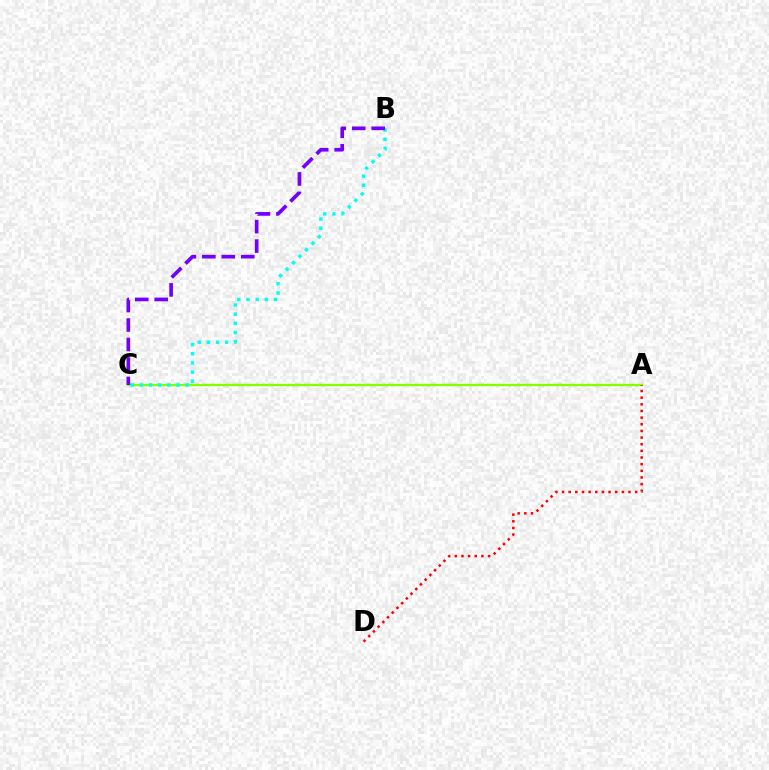{('A', 'C'): [{'color': '#84ff00', 'line_style': 'solid', 'thickness': 1.69}], ('B', 'C'): [{'color': '#00fff6', 'line_style': 'dotted', 'thickness': 2.49}, {'color': '#7200ff', 'line_style': 'dashed', 'thickness': 2.65}], ('A', 'D'): [{'color': '#ff0000', 'line_style': 'dotted', 'thickness': 1.81}]}